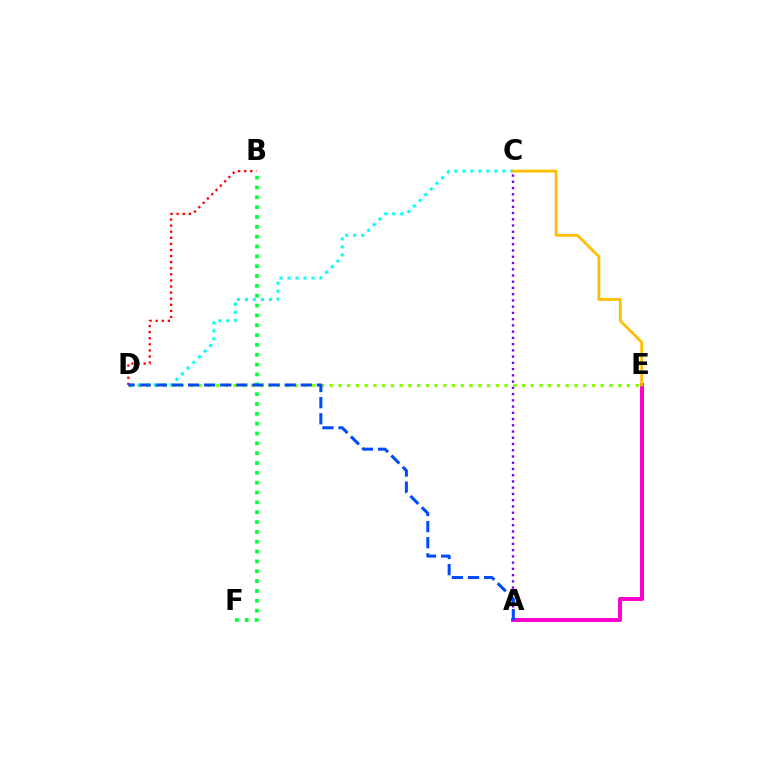{('A', 'C'): [{'color': '#7200ff', 'line_style': 'dotted', 'thickness': 1.7}], ('A', 'E'): [{'color': '#ff00cf', 'line_style': 'solid', 'thickness': 2.85}], ('D', 'E'): [{'color': '#84ff00', 'line_style': 'dotted', 'thickness': 2.38}], ('C', 'D'): [{'color': '#00fff6', 'line_style': 'dotted', 'thickness': 2.17}], ('B', 'D'): [{'color': '#ff0000', 'line_style': 'dotted', 'thickness': 1.66}], ('C', 'E'): [{'color': '#ffbd00', 'line_style': 'solid', 'thickness': 1.99}], ('B', 'F'): [{'color': '#00ff39', 'line_style': 'dotted', 'thickness': 2.67}], ('A', 'D'): [{'color': '#004bff', 'line_style': 'dashed', 'thickness': 2.19}]}